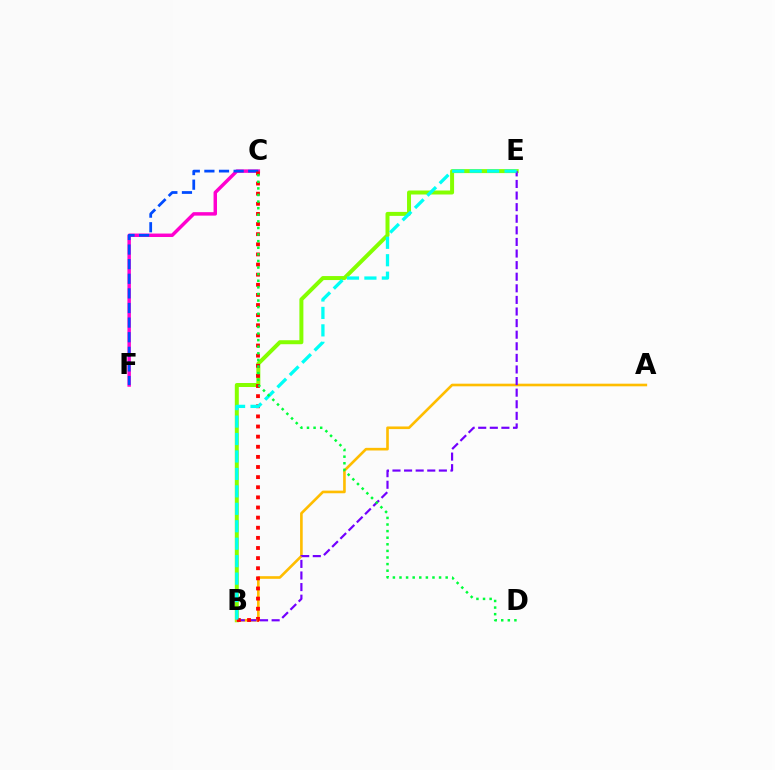{('B', 'E'): [{'color': '#84ff00', 'line_style': 'solid', 'thickness': 2.87}, {'color': '#7200ff', 'line_style': 'dashed', 'thickness': 1.58}, {'color': '#00fff6', 'line_style': 'dashed', 'thickness': 2.37}], ('C', 'F'): [{'color': '#ff00cf', 'line_style': 'solid', 'thickness': 2.49}, {'color': '#004bff', 'line_style': 'dashed', 'thickness': 1.98}], ('A', 'B'): [{'color': '#ffbd00', 'line_style': 'solid', 'thickness': 1.9}], ('B', 'C'): [{'color': '#ff0000', 'line_style': 'dotted', 'thickness': 2.75}], ('C', 'D'): [{'color': '#00ff39', 'line_style': 'dotted', 'thickness': 1.79}]}